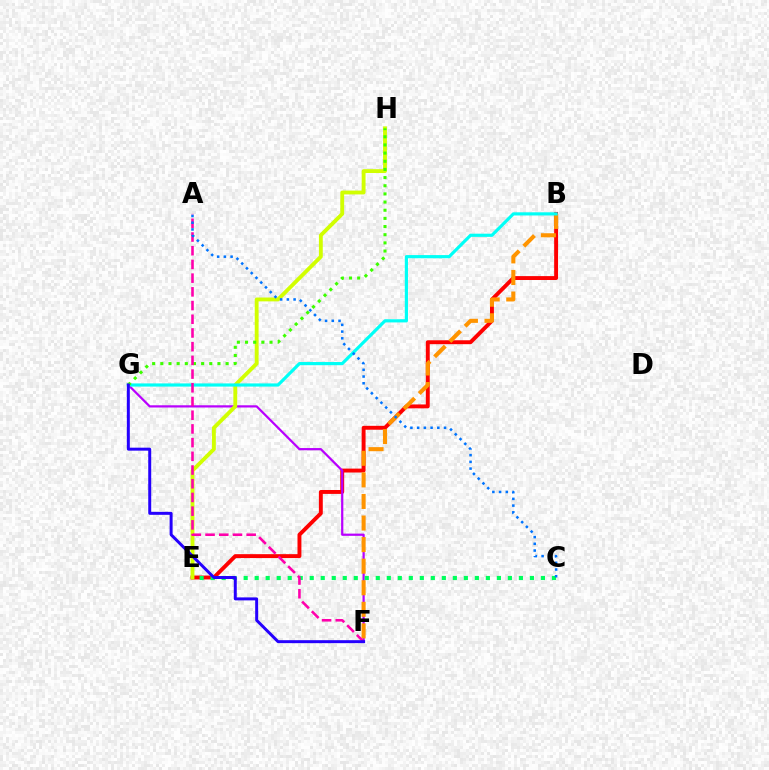{('B', 'E'): [{'color': '#ff0000', 'line_style': 'solid', 'thickness': 2.81}], ('F', 'G'): [{'color': '#b900ff', 'line_style': 'solid', 'thickness': 1.6}, {'color': '#2500ff', 'line_style': 'solid', 'thickness': 2.14}], ('C', 'E'): [{'color': '#00ff5c', 'line_style': 'dotted', 'thickness': 2.99}], ('E', 'H'): [{'color': '#d1ff00', 'line_style': 'solid', 'thickness': 2.77}], ('B', 'F'): [{'color': '#ff9400', 'line_style': 'dashed', 'thickness': 2.93}], ('B', 'G'): [{'color': '#00fff6', 'line_style': 'solid', 'thickness': 2.28}], ('G', 'H'): [{'color': '#3dff00', 'line_style': 'dotted', 'thickness': 2.22}], ('A', 'F'): [{'color': '#ff00ac', 'line_style': 'dashed', 'thickness': 1.86}], ('A', 'C'): [{'color': '#0074ff', 'line_style': 'dotted', 'thickness': 1.83}]}